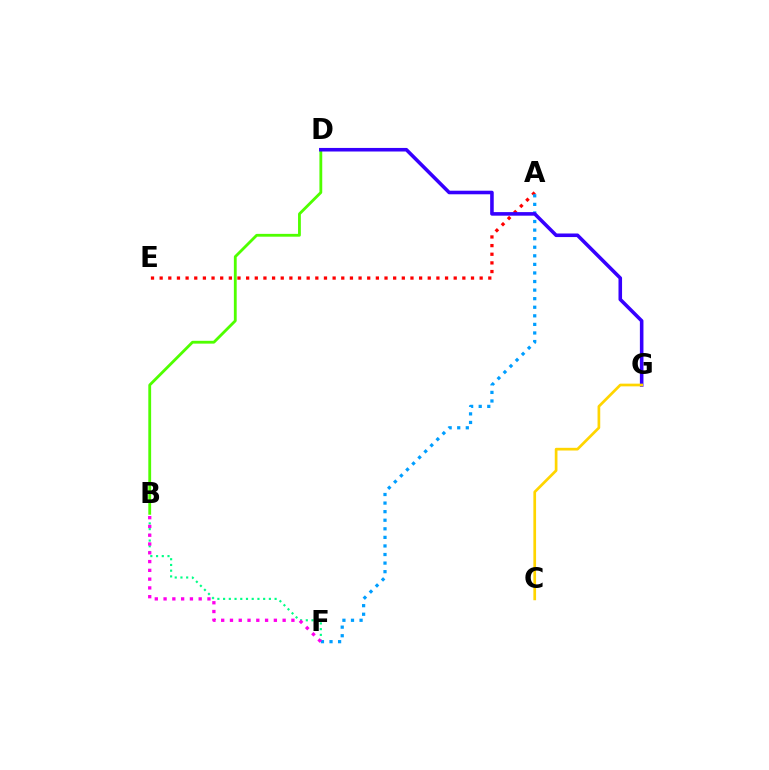{('B', 'D'): [{'color': '#4fff00', 'line_style': 'solid', 'thickness': 2.03}], ('B', 'F'): [{'color': '#00ff86', 'line_style': 'dotted', 'thickness': 1.55}, {'color': '#ff00ed', 'line_style': 'dotted', 'thickness': 2.39}], ('A', 'E'): [{'color': '#ff0000', 'line_style': 'dotted', 'thickness': 2.35}], ('A', 'F'): [{'color': '#009eff', 'line_style': 'dotted', 'thickness': 2.33}], ('D', 'G'): [{'color': '#3700ff', 'line_style': 'solid', 'thickness': 2.57}], ('C', 'G'): [{'color': '#ffd500', 'line_style': 'solid', 'thickness': 1.94}]}